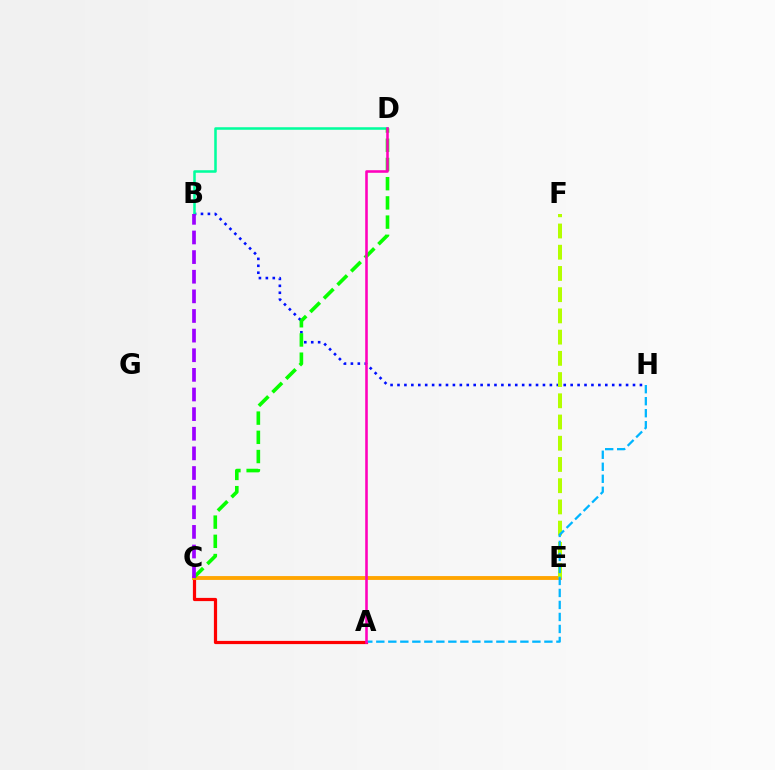{('A', 'C'): [{'color': '#ff0000', 'line_style': 'solid', 'thickness': 2.31}], ('C', 'E'): [{'color': '#ffa500', 'line_style': 'solid', 'thickness': 2.78}], ('B', 'H'): [{'color': '#0010ff', 'line_style': 'dotted', 'thickness': 1.88}], ('B', 'D'): [{'color': '#00ff9d', 'line_style': 'solid', 'thickness': 1.83}], ('C', 'D'): [{'color': '#08ff00', 'line_style': 'dashed', 'thickness': 2.61}], ('B', 'C'): [{'color': '#9b00ff', 'line_style': 'dashed', 'thickness': 2.67}], ('E', 'F'): [{'color': '#b3ff00', 'line_style': 'dashed', 'thickness': 2.88}], ('A', 'H'): [{'color': '#00b5ff', 'line_style': 'dashed', 'thickness': 1.63}], ('A', 'D'): [{'color': '#ff00bd', 'line_style': 'solid', 'thickness': 1.86}]}